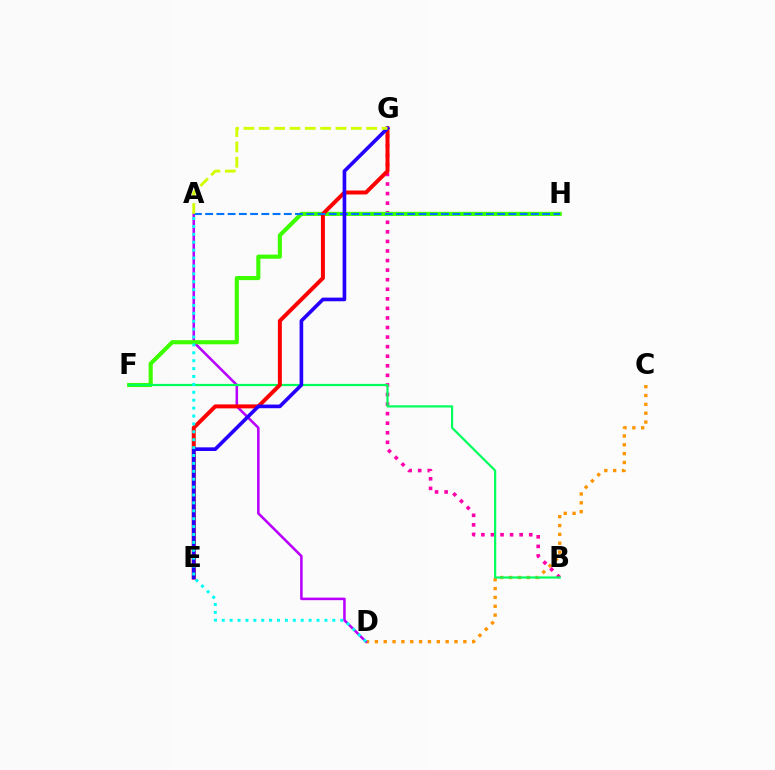{('B', 'G'): [{'color': '#ff00ac', 'line_style': 'dotted', 'thickness': 2.6}], ('C', 'D'): [{'color': '#ff9400', 'line_style': 'dotted', 'thickness': 2.4}], ('A', 'D'): [{'color': '#b900ff', 'line_style': 'solid', 'thickness': 1.84}, {'color': '#00fff6', 'line_style': 'dotted', 'thickness': 2.15}], ('F', 'H'): [{'color': '#3dff00', 'line_style': 'solid', 'thickness': 2.96}], ('B', 'F'): [{'color': '#00ff5c', 'line_style': 'solid', 'thickness': 1.58}], ('E', 'G'): [{'color': '#ff0000', 'line_style': 'solid', 'thickness': 2.86}, {'color': '#2500ff', 'line_style': 'solid', 'thickness': 2.62}], ('A', 'H'): [{'color': '#0074ff', 'line_style': 'dashed', 'thickness': 1.53}], ('A', 'G'): [{'color': '#d1ff00', 'line_style': 'dashed', 'thickness': 2.09}]}